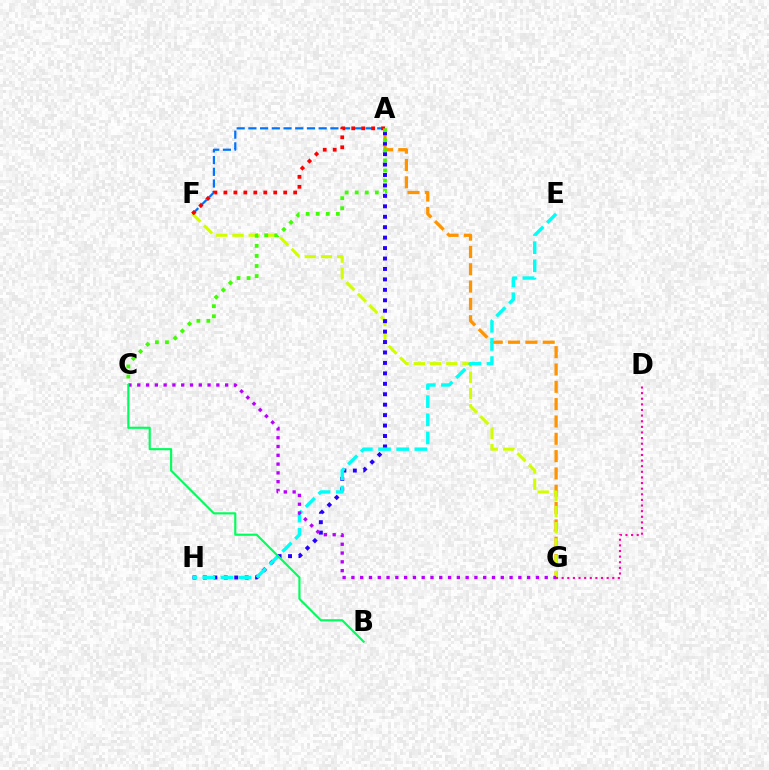{('A', 'G'): [{'color': '#ff9400', 'line_style': 'dashed', 'thickness': 2.35}], ('F', 'G'): [{'color': '#d1ff00', 'line_style': 'dashed', 'thickness': 2.2}], ('A', 'F'): [{'color': '#0074ff', 'line_style': 'dashed', 'thickness': 1.59}, {'color': '#ff0000', 'line_style': 'dotted', 'thickness': 2.71}], ('A', 'H'): [{'color': '#2500ff', 'line_style': 'dotted', 'thickness': 2.84}], ('A', 'C'): [{'color': '#3dff00', 'line_style': 'dotted', 'thickness': 2.73}], ('E', 'H'): [{'color': '#00fff6', 'line_style': 'dashed', 'thickness': 2.47}], ('C', 'G'): [{'color': '#b900ff', 'line_style': 'dotted', 'thickness': 2.39}], ('D', 'G'): [{'color': '#ff00ac', 'line_style': 'dotted', 'thickness': 1.53}], ('B', 'C'): [{'color': '#00ff5c', 'line_style': 'solid', 'thickness': 1.55}]}